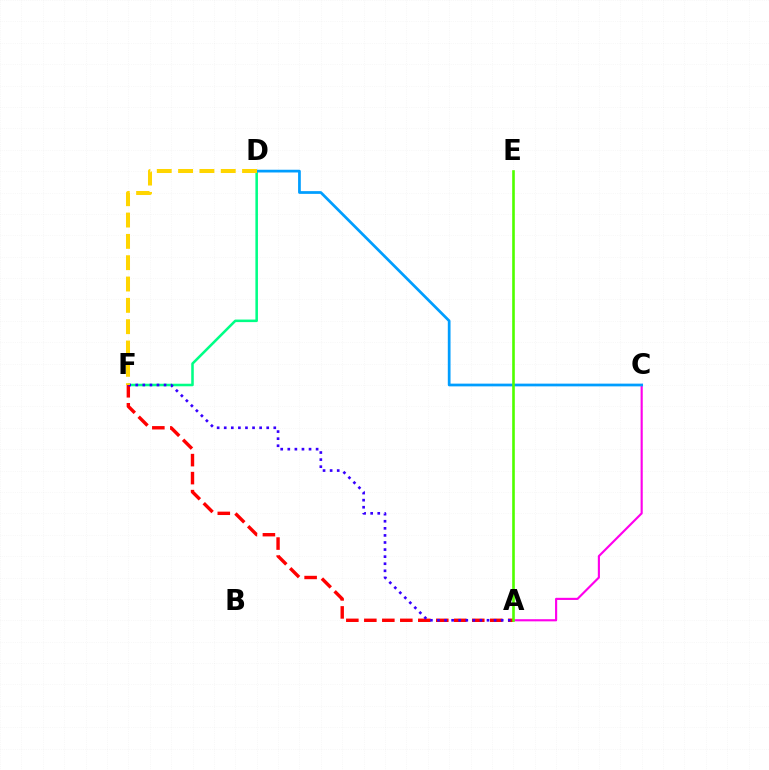{('D', 'F'): [{'color': '#00ff86', 'line_style': 'solid', 'thickness': 1.84}, {'color': '#ffd500', 'line_style': 'dashed', 'thickness': 2.9}], ('A', 'C'): [{'color': '#ff00ed', 'line_style': 'solid', 'thickness': 1.55}], ('C', 'D'): [{'color': '#009eff', 'line_style': 'solid', 'thickness': 1.97}], ('A', 'F'): [{'color': '#ff0000', 'line_style': 'dashed', 'thickness': 2.44}, {'color': '#3700ff', 'line_style': 'dotted', 'thickness': 1.92}], ('A', 'E'): [{'color': '#4fff00', 'line_style': 'solid', 'thickness': 1.89}]}